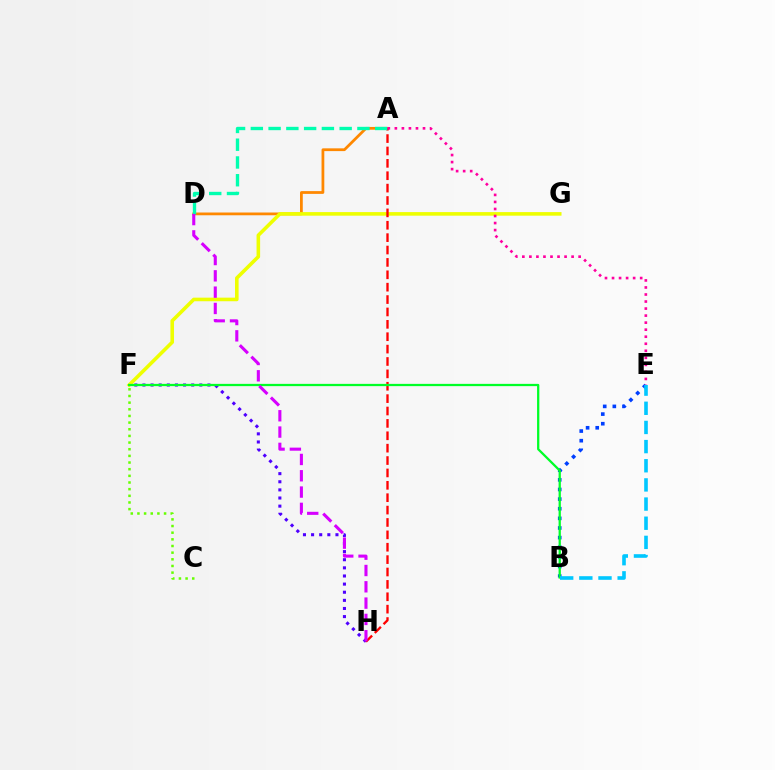{('B', 'E'): [{'color': '#003fff', 'line_style': 'dotted', 'thickness': 2.62}, {'color': '#00c7ff', 'line_style': 'dashed', 'thickness': 2.6}], ('F', 'H'): [{'color': '#4f00ff', 'line_style': 'dotted', 'thickness': 2.21}], ('A', 'D'): [{'color': '#ff8800', 'line_style': 'solid', 'thickness': 1.99}, {'color': '#00ffaf', 'line_style': 'dashed', 'thickness': 2.41}], ('F', 'G'): [{'color': '#eeff00', 'line_style': 'solid', 'thickness': 2.58}], ('A', 'H'): [{'color': '#ff0000', 'line_style': 'dashed', 'thickness': 1.68}], ('B', 'F'): [{'color': '#00ff27', 'line_style': 'solid', 'thickness': 1.63}], ('C', 'F'): [{'color': '#66ff00', 'line_style': 'dotted', 'thickness': 1.81}], ('D', 'H'): [{'color': '#d600ff', 'line_style': 'dashed', 'thickness': 2.22}], ('A', 'E'): [{'color': '#ff00a0', 'line_style': 'dotted', 'thickness': 1.91}]}